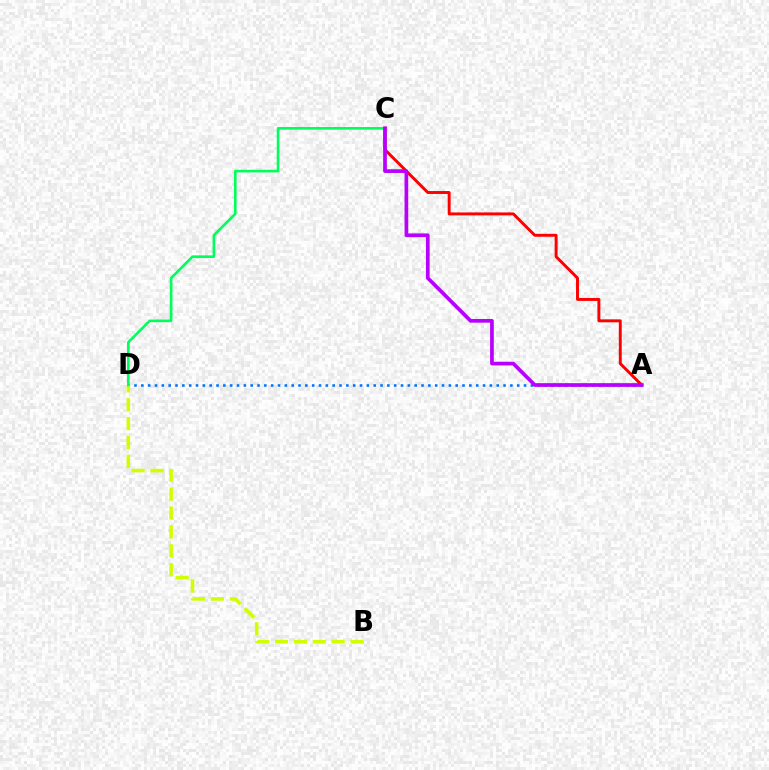{('A', 'D'): [{'color': '#0074ff', 'line_style': 'dotted', 'thickness': 1.86}], ('B', 'D'): [{'color': '#d1ff00', 'line_style': 'dashed', 'thickness': 2.56}], ('A', 'C'): [{'color': '#ff0000', 'line_style': 'solid', 'thickness': 2.11}, {'color': '#b900ff', 'line_style': 'solid', 'thickness': 2.67}], ('C', 'D'): [{'color': '#00ff5c', 'line_style': 'solid', 'thickness': 1.9}]}